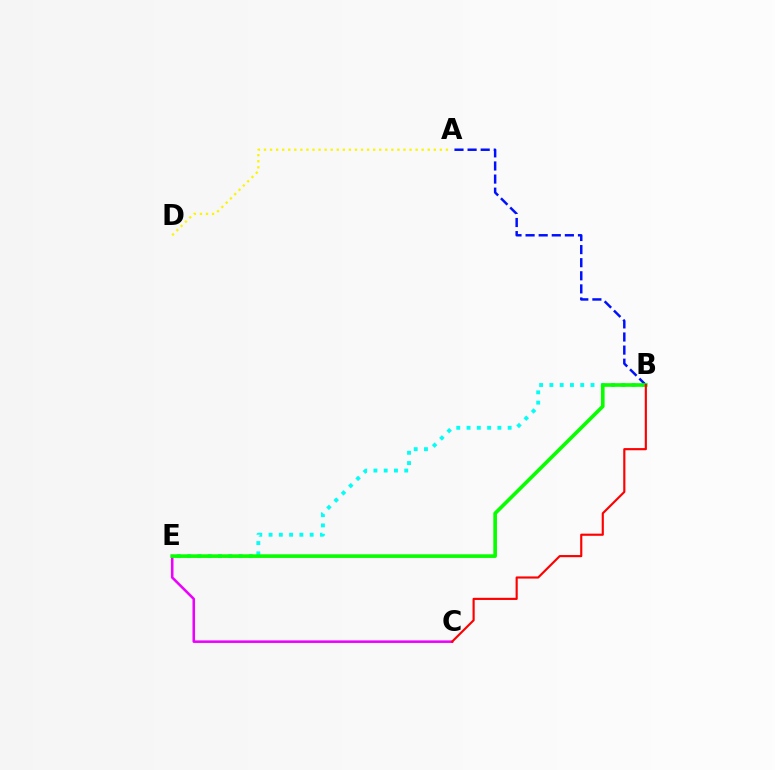{('A', 'D'): [{'color': '#fcf500', 'line_style': 'dotted', 'thickness': 1.65}], ('B', 'E'): [{'color': '#00fff6', 'line_style': 'dotted', 'thickness': 2.79}, {'color': '#08ff00', 'line_style': 'solid', 'thickness': 2.63}], ('C', 'E'): [{'color': '#ee00ff', 'line_style': 'solid', 'thickness': 1.84}], ('A', 'B'): [{'color': '#0010ff', 'line_style': 'dashed', 'thickness': 1.78}], ('B', 'C'): [{'color': '#ff0000', 'line_style': 'solid', 'thickness': 1.55}]}